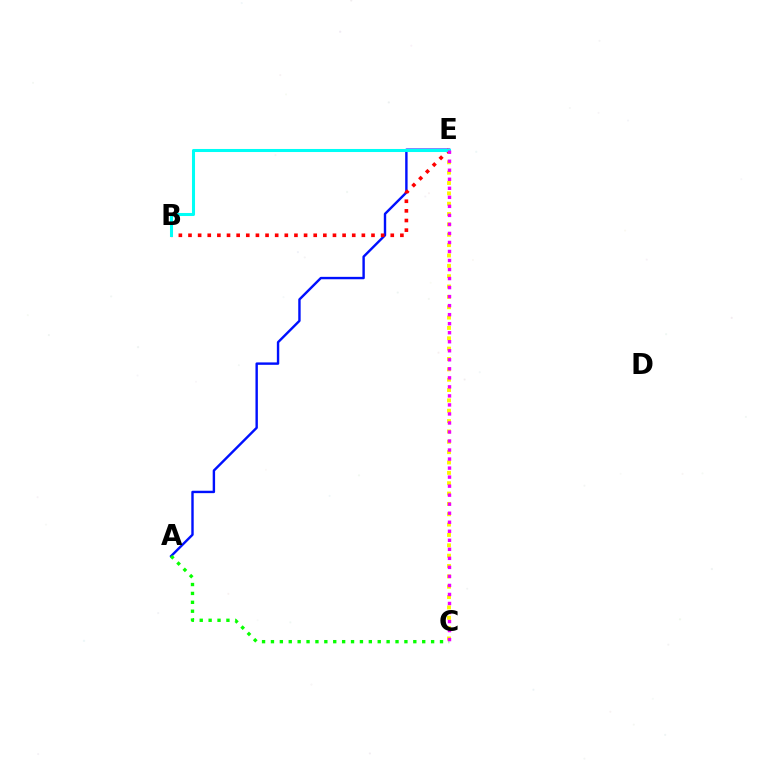{('C', 'E'): [{'color': '#fcf500', 'line_style': 'dotted', 'thickness': 2.81}, {'color': '#ee00ff', 'line_style': 'dotted', 'thickness': 2.45}], ('A', 'E'): [{'color': '#0010ff', 'line_style': 'solid', 'thickness': 1.73}], ('B', 'E'): [{'color': '#ff0000', 'line_style': 'dotted', 'thickness': 2.62}, {'color': '#00fff6', 'line_style': 'solid', 'thickness': 2.19}], ('A', 'C'): [{'color': '#08ff00', 'line_style': 'dotted', 'thickness': 2.42}]}